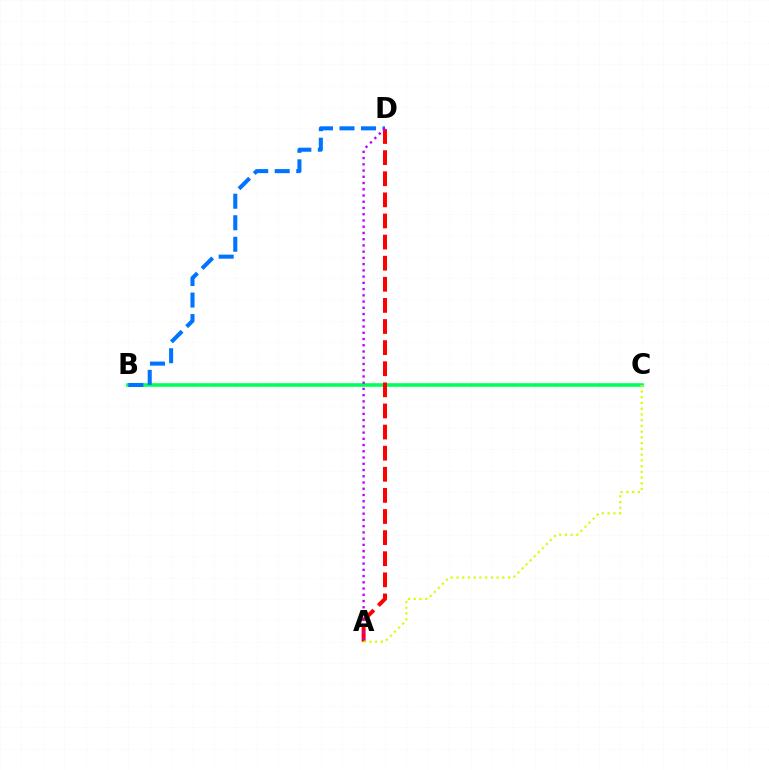{('B', 'C'): [{'color': '#00ff5c', 'line_style': 'solid', 'thickness': 2.59}], ('A', 'D'): [{'color': '#ff0000', 'line_style': 'dashed', 'thickness': 2.87}, {'color': '#b900ff', 'line_style': 'dotted', 'thickness': 1.7}], ('A', 'C'): [{'color': '#d1ff00', 'line_style': 'dotted', 'thickness': 1.56}], ('B', 'D'): [{'color': '#0074ff', 'line_style': 'dashed', 'thickness': 2.92}]}